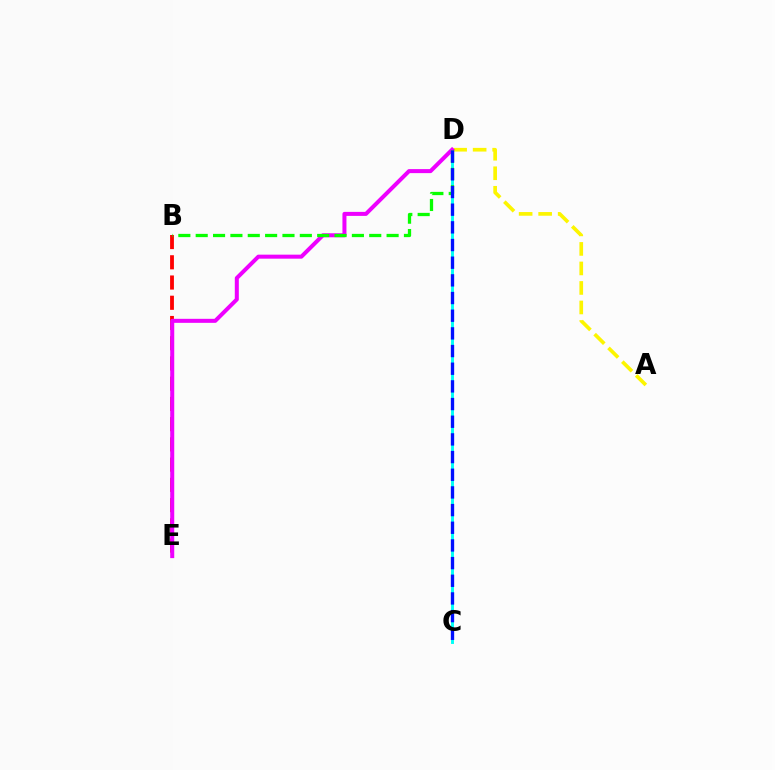{('B', 'E'): [{'color': '#ff0000', 'line_style': 'dashed', 'thickness': 2.75}], ('C', 'D'): [{'color': '#00fff6', 'line_style': 'solid', 'thickness': 2.1}, {'color': '#0010ff', 'line_style': 'dashed', 'thickness': 2.4}], ('A', 'D'): [{'color': '#fcf500', 'line_style': 'dashed', 'thickness': 2.65}], ('D', 'E'): [{'color': '#ee00ff', 'line_style': 'solid', 'thickness': 2.89}], ('B', 'D'): [{'color': '#08ff00', 'line_style': 'dashed', 'thickness': 2.36}]}